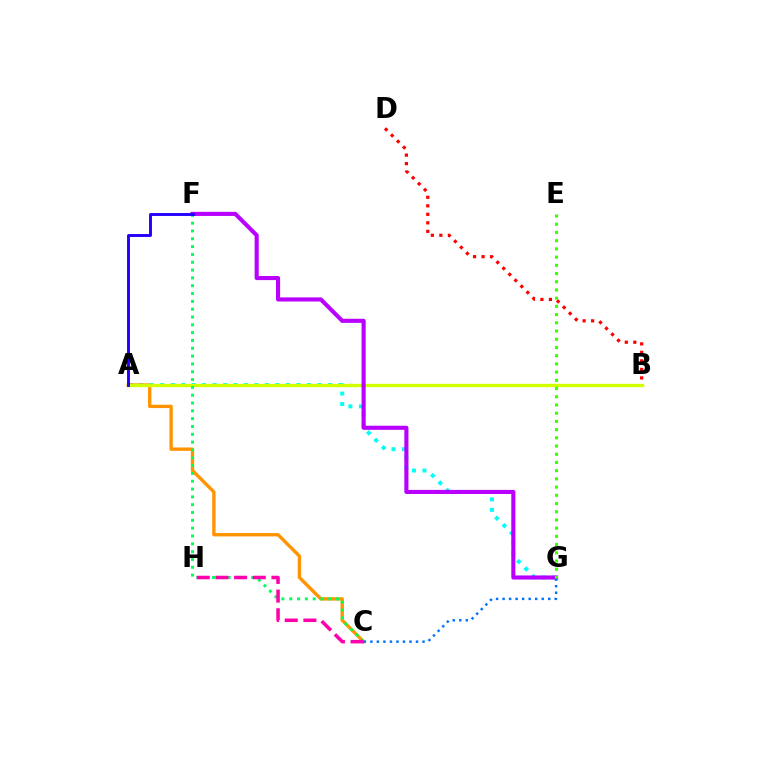{('B', 'D'): [{'color': '#ff0000', 'line_style': 'dotted', 'thickness': 2.31}], ('A', 'G'): [{'color': '#00fff6', 'line_style': 'dotted', 'thickness': 2.85}], ('A', 'C'): [{'color': '#ff9400', 'line_style': 'solid', 'thickness': 2.42}], ('A', 'B'): [{'color': '#d1ff00', 'line_style': 'solid', 'thickness': 2.42}], ('C', 'F'): [{'color': '#00ff5c', 'line_style': 'dotted', 'thickness': 2.12}], ('F', 'G'): [{'color': '#b900ff', 'line_style': 'solid', 'thickness': 2.95}], ('C', 'H'): [{'color': '#ff00ac', 'line_style': 'dashed', 'thickness': 2.54}], ('C', 'G'): [{'color': '#0074ff', 'line_style': 'dotted', 'thickness': 1.77}], ('E', 'G'): [{'color': '#3dff00', 'line_style': 'dotted', 'thickness': 2.23}], ('A', 'F'): [{'color': '#2500ff', 'line_style': 'solid', 'thickness': 2.1}]}